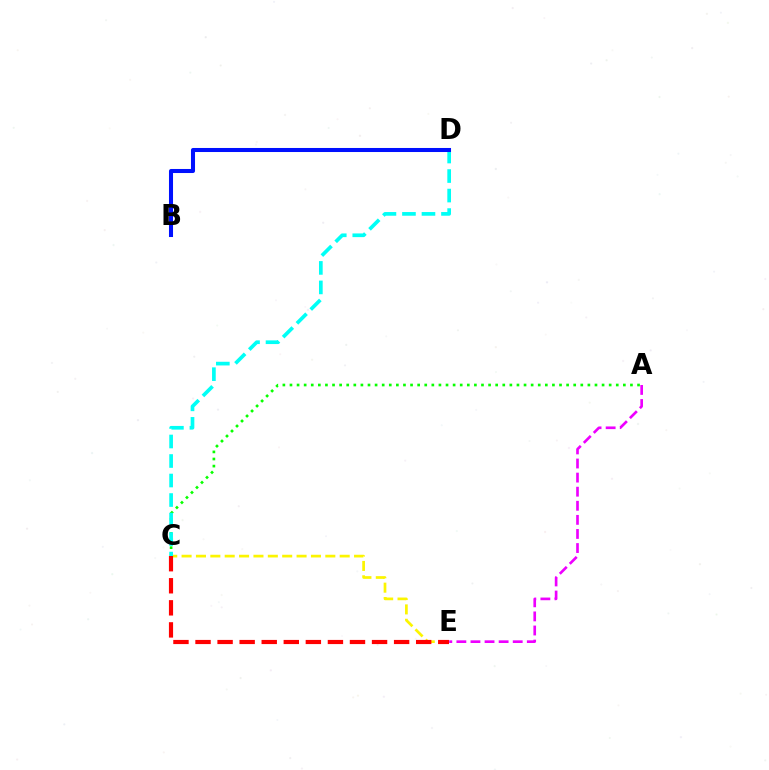{('A', 'C'): [{'color': '#08ff00', 'line_style': 'dotted', 'thickness': 1.93}], ('C', 'E'): [{'color': '#fcf500', 'line_style': 'dashed', 'thickness': 1.95}, {'color': '#ff0000', 'line_style': 'dashed', 'thickness': 3.0}], ('C', 'D'): [{'color': '#00fff6', 'line_style': 'dashed', 'thickness': 2.65}], ('B', 'D'): [{'color': '#0010ff', 'line_style': 'solid', 'thickness': 2.91}], ('A', 'E'): [{'color': '#ee00ff', 'line_style': 'dashed', 'thickness': 1.91}]}